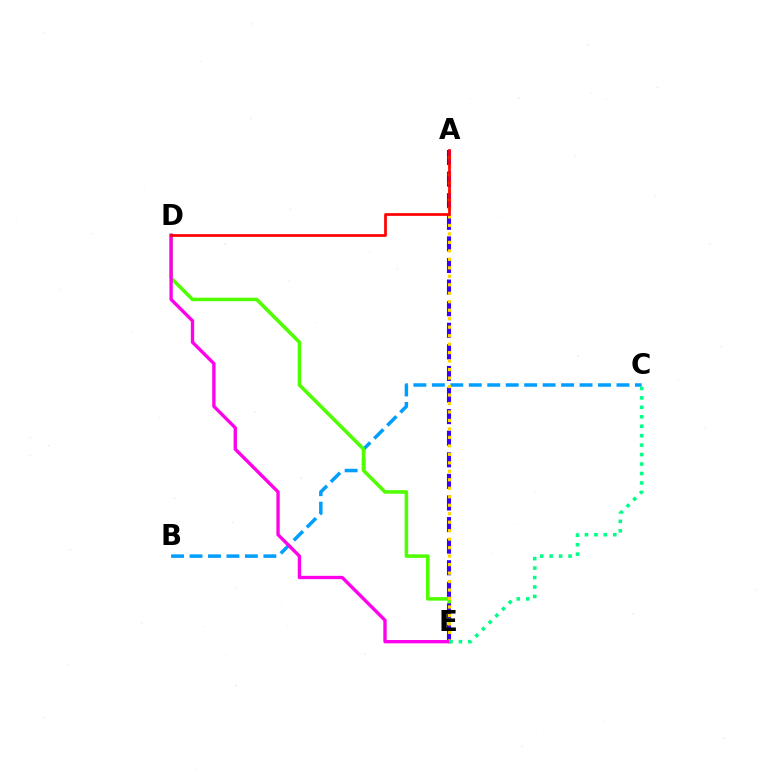{('B', 'C'): [{'color': '#009eff', 'line_style': 'dashed', 'thickness': 2.51}], ('D', 'E'): [{'color': '#4fff00', 'line_style': 'solid', 'thickness': 2.54}, {'color': '#ff00ed', 'line_style': 'solid', 'thickness': 2.41}], ('A', 'E'): [{'color': '#3700ff', 'line_style': 'dashed', 'thickness': 2.93}, {'color': '#ffd500', 'line_style': 'dotted', 'thickness': 2.3}], ('C', 'E'): [{'color': '#00ff86', 'line_style': 'dotted', 'thickness': 2.57}], ('A', 'D'): [{'color': '#ff0000', 'line_style': 'solid', 'thickness': 1.95}]}